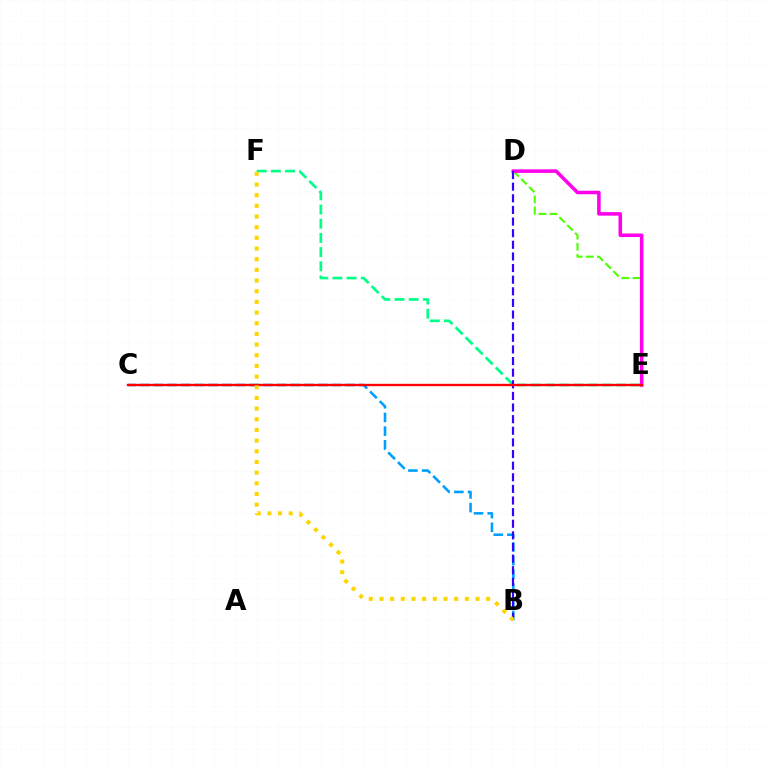{('E', 'F'): [{'color': '#00ff86', 'line_style': 'dashed', 'thickness': 1.93}], ('D', 'E'): [{'color': '#4fff00', 'line_style': 'dashed', 'thickness': 1.51}, {'color': '#ff00ed', 'line_style': 'solid', 'thickness': 2.55}], ('B', 'C'): [{'color': '#009eff', 'line_style': 'dashed', 'thickness': 1.86}], ('B', 'D'): [{'color': '#3700ff', 'line_style': 'dashed', 'thickness': 1.58}], ('C', 'E'): [{'color': '#ff0000', 'line_style': 'solid', 'thickness': 1.7}], ('B', 'F'): [{'color': '#ffd500', 'line_style': 'dotted', 'thickness': 2.9}]}